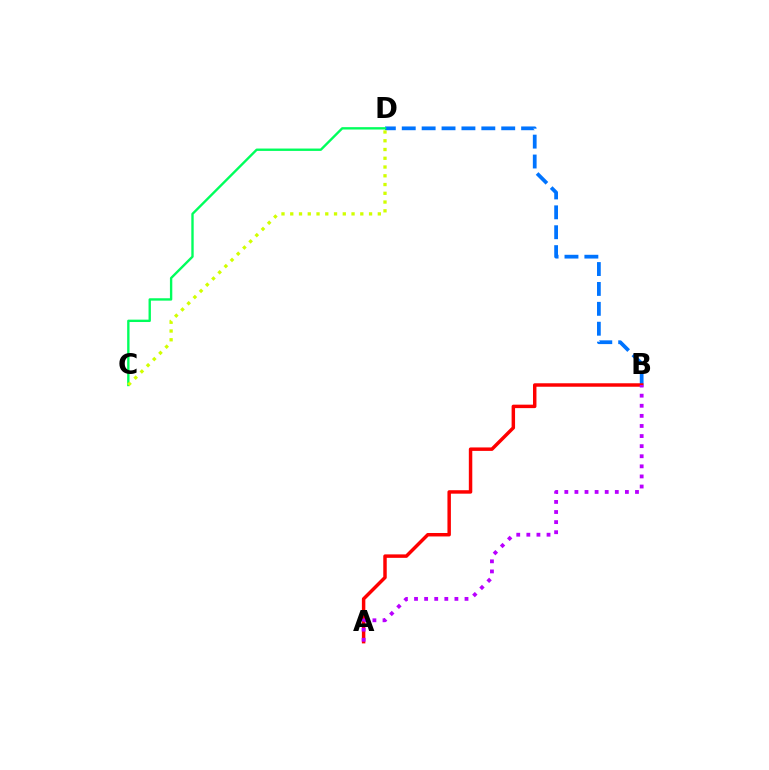{('B', 'D'): [{'color': '#0074ff', 'line_style': 'dashed', 'thickness': 2.7}], ('A', 'B'): [{'color': '#ff0000', 'line_style': 'solid', 'thickness': 2.49}, {'color': '#b900ff', 'line_style': 'dotted', 'thickness': 2.74}], ('C', 'D'): [{'color': '#00ff5c', 'line_style': 'solid', 'thickness': 1.71}, {'color': '#d1ff00', 'line_style': 'dotted', 'thickness': 2.38}]}